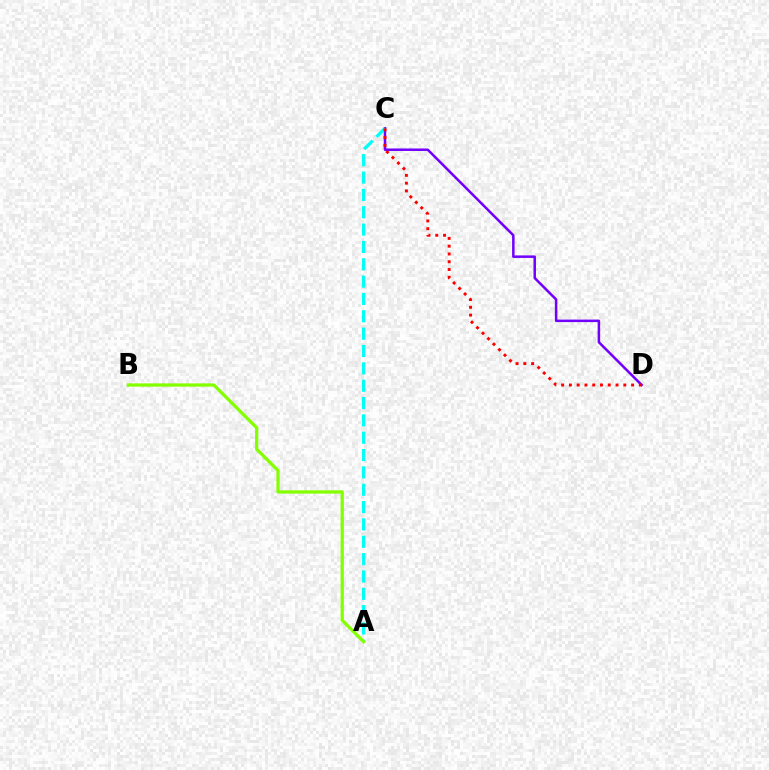{('C', 'D'): [{'color': '#7200ff', 'line_style': 'solid', 'thickness': 1.81}, {'color': '#ff0000', 'line_style': 'dotted', 'thickness': 2.11}], ('A', 'C'): [{'color': '#00fff6', 'line_style': 'dashed', 'thickness': 2.36}], ('A', 'B'): [{'color': '#84ff00', 'line_style': 'solid', 'thickness': 2.35}]}